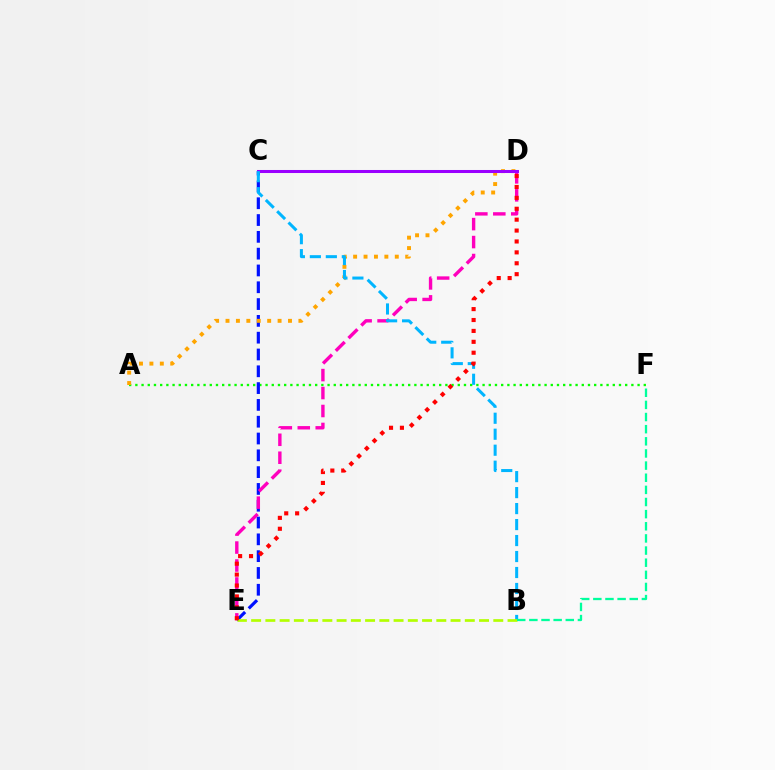{('A', 'F'): [{'color': '#08ff00', 'line_style': 'dotted', 'thickness': 1.68}], ('C', 'E'): [{'color': '#0010ff', 'line_style': 'dashed', 'thickness': 2.28}], ('D', 'E'): [{'color': '#ff00bd', 'line_style': 'dashed', 'thickness': 2.44}, {'color': '#ff0000', 'line_style': 'dotted', 'thickness': 2.96}], ('A', 'D'): [{'color': '#ffa500', 'line_style': 'dotted', 'thickness': 2.83}], ('C', 'D'): [{'color': '#9b00ff', 'line_style': 'solid', 'thickness': 2.18}], ('B', 'C'): [{'color': '#00b5ff', 'line_style': 'dashed', 'thickness': 2.17}], ('B', 'E'): [{'color': '#b3ff00', 'line_style': 'dashed', 'thickness': 1.94}], ('B', 'F'): [{'color': '#00ff9d', 'line_style': 'dashed', 'thickness': 1.65}]}